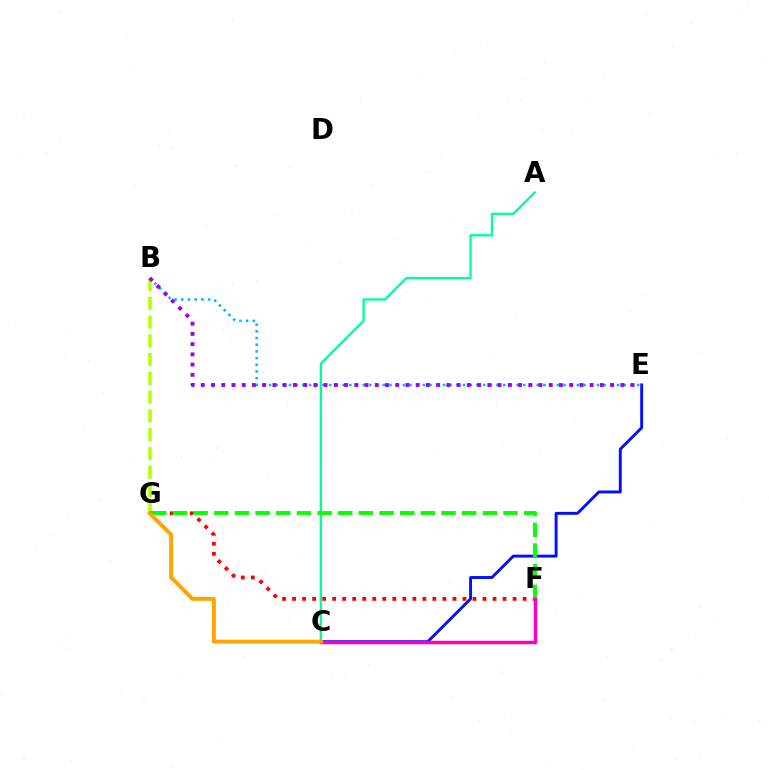{('C', 'E'): [{'color': '#0010ff', 'line_style': 'solid', 'thickness': 2.1}], ('B', 'G'): [{'color': '#b3ff00', 'line_style': 'dashed', 'thickness': 2.55}], ('A', 'C'): [{'color': '#00ff9d', 'line_style': 'solid', 'thickness': 1.67}], ('F', 'G'): [{'color': '#ff0000', 'line_style': 'dotted', 'thickness': 2.72}, {'color': '#08ff00', 'line_style': 'dashed', 'thickness': 2.81}], ('B', 'E'): [{'color': '#00b5ff', 'line_style': 'dotted', 'thickness': 1.82}, {'color': '#9b00ff', 'line_style': 'dotted', 'thickness': 2.78}], ('C', 'F'): [{'color': '#ff00bd', 'line_style': 'solid', 'thickness': 2.51}], ('C', 'G'): [{'color': '#ffa500', 'line_style': 'solid', 'thickness': 2.84}]}